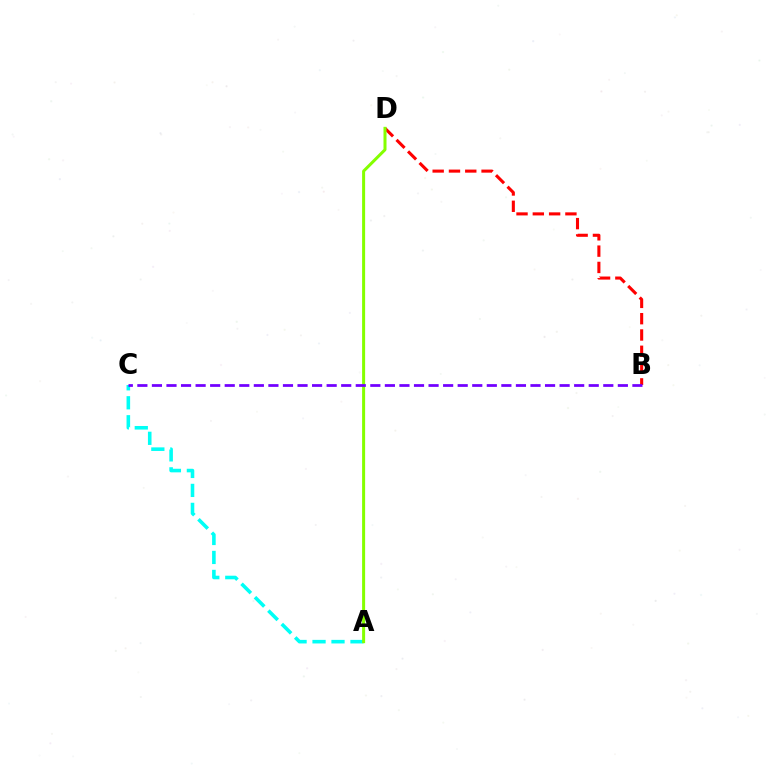{('B', 'D'): [{'color': '#ff0000', 'line_style': 'dashed', 'thickness': 2.21}], ('A', 'C'): [{'color': '#00fff6', 'line_style': 'dashed', 'thickness': 2.58}], ('A', 'D'): [{'color': '#84ff00', 'line_style': 'solid', 'thickness': 2.17}], ('B', 'C'): [{'color': '#7200ff', 'line_style': 'dashed', 'thickness': 1.98}]}